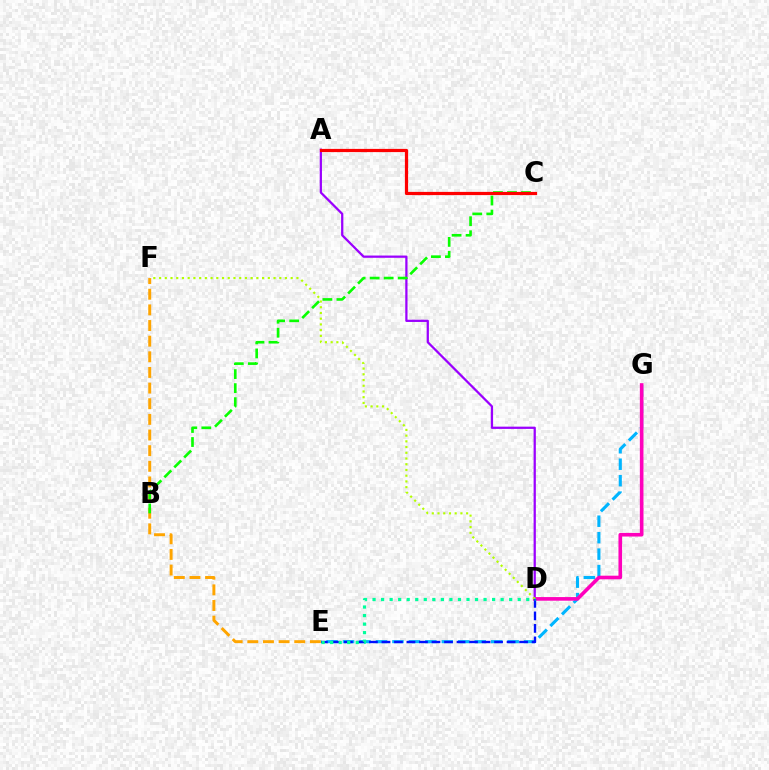{('A', 'D'): [{'color': '#9b00ff', 'line_style': 'solid', 'thickness': 1.62}], ('E', 'G'): [{'color': '#00b5ff', 'line_style': 'dashed', 'thickness': 2.24}], ('E', 'F'): [{'color': '#ffa500', 'line_style': 'dashed', 'thickness': 2.13}], ('D', 'G'): [{'color': '#ff00bd', 'line_style': 'solid', 'thickness': 2.61}], ('D', 'F'): [{'color': '#b3ff00', 'line_style': 'dotted', 'thickness': 1.56}], ('B', 'C'): [{'color': '#08ff00', 'line_style': 'dashed', 'thickness': 1.91}], ('A', 'C'): [{'color': '#ff0000', 'line_style': 'solid', 'thickness': 2.31}], ('D', 'E'): [{'color': '#0010ff', 'line_style': 'dashed', 'thickness': 1.7}, {'color': '#00ff9d', 'line_style': 'dotted', 'thickness': 2.32}]}